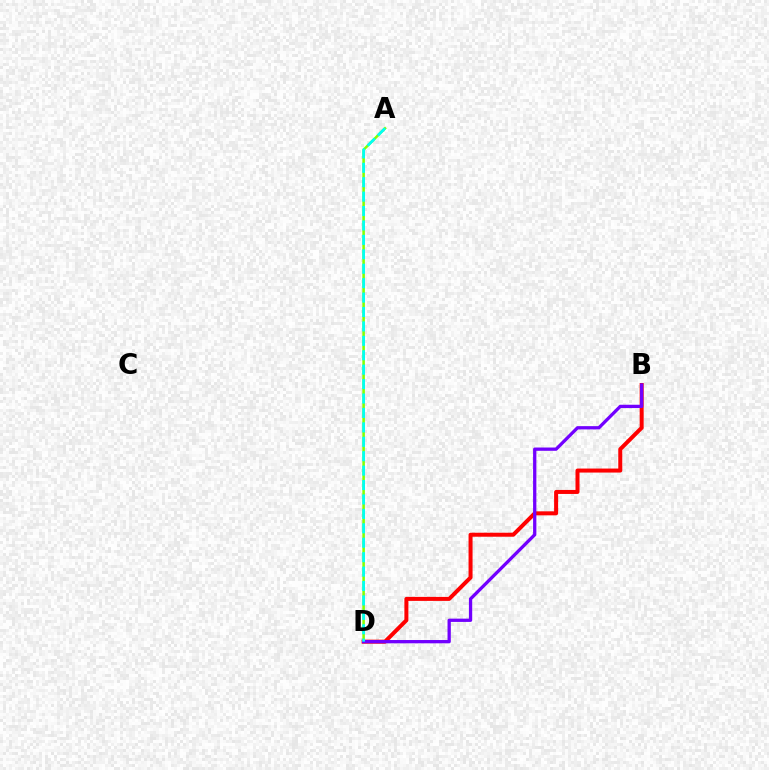{('A', 'D'): [{'color': '#84ff00', 'line_style': 'solid', 'thickness': 1.83}, {'color': '#00fff6', 'line_style': 'dashed', 'thickness': 1.96}], ('B', 'D'): [{'color': '#ff0000', 'line_style': 'solid', 'thickness': 2.88}, {'color': '#7200ff', 'line_style': 'solid', 'thickness': 2.36}]}